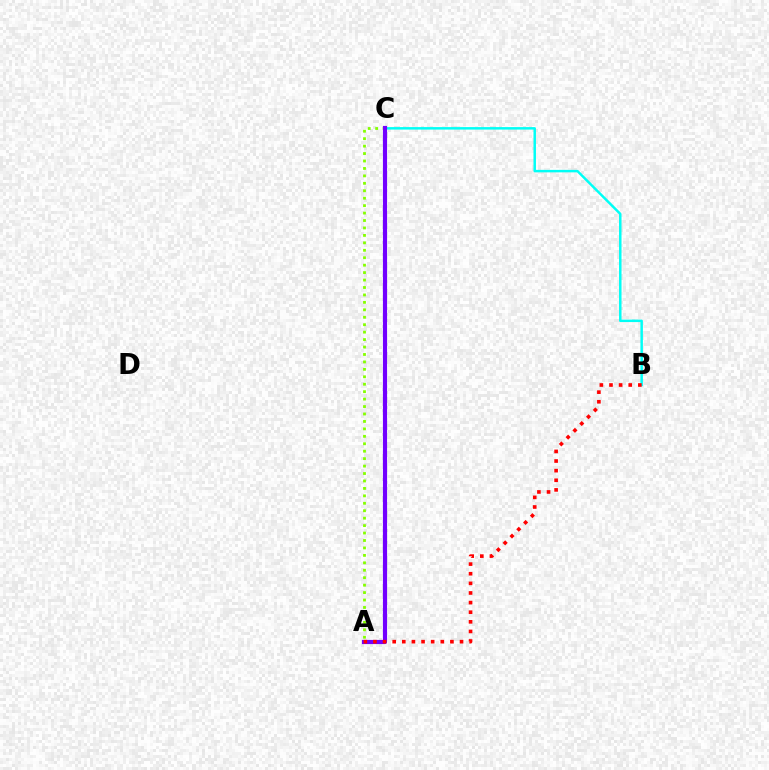{('B', 'C'): [{'color': '#00fff6', 'line_style': 'solid', 'thickness': 1.78}], ('A', 'C'): [{'color': '#84ff00', 'line_style': 'dotted', 'thickness': 2.02}, {'color': '#7200ff', 'line_style': 'solid', 'thickness': 2.99}], ('A', 'B'): [{'color': '#ff0000', 'line_style': 'dotted', 'thickness': 2.61}]}